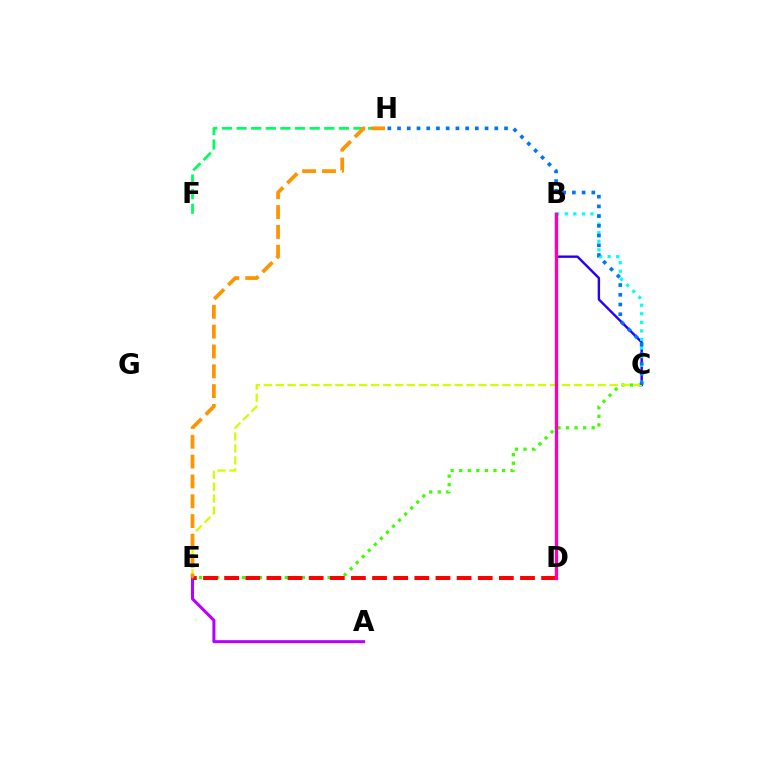{('A', 'E'): [{'color': '#b900ff', 'line_style': 'solid', 'thickness': 2.18}], ('B', 'C'): [{'color': '#2500ff', 'line_style': 'solid', 'thickness': 1.73}, {'color': '#00fff6', 'line_style': 'dotted', 'thickness': 2.33}], ('C', 'E'): [{'color': '#3dff00', 'line_style': 'dotted', 'thickness': 2.33}, {'color': '#d1ff00', 'line_style': 'dashed', 'thickness': 1.62}], ('F', 'H'): [{'color': '#00ff5c', 'line_style': 'dashed', 'thickness': 1.99}], ('D', 'E'): [{'color': '#ff0000', 'line_style': 'dashed', 'thickness': 2.87}], ('E', 'H'): [{'color': '#ff9400', 'line_style': 'dashed', 'thickness': 2.69}], ('C', 'H'): [{'color': '#0074ff', 'line_style': 'dotted', 'thickness': 2.64}], ('B', 'D'): [{'color': '#ff00ac', 'line_style': 'solid', 'thickness': 2.37}]}